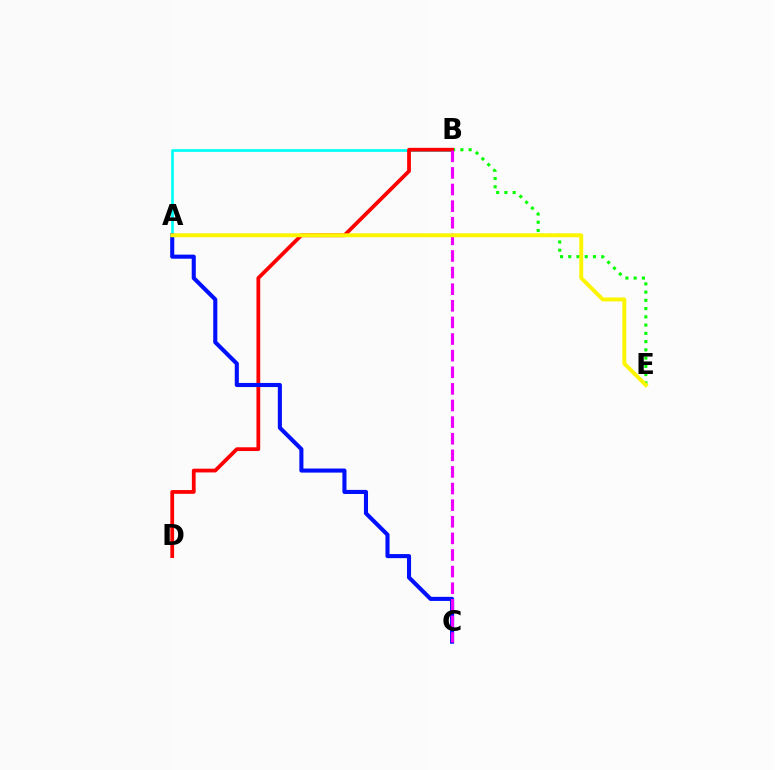{('B', 'E'): [{'color': '#08ff00', 'line_style': 'dotted', 'thickness': 2.24}], ('A', 'B'): [{'color': '#00fff6', 'line_style': 'solid', 'thickness': 1.95}], ('B', 'D'): [{'color': '#ff0000', 'line_style': 'solid', 'thickness': 2.71}], ('A', 'C'): [{'color': '#0010ff', 'line_style': 'solid', 'thickness': 2.94}], ('B', 'C'): [{'color': '#ee00ff', 'line_style': 'dashed', 'thickness': 2.26}], ('A', 'E'): [{'color': '#fcf500', 'line_style': 'solid', 'thickness': 2.84}]}